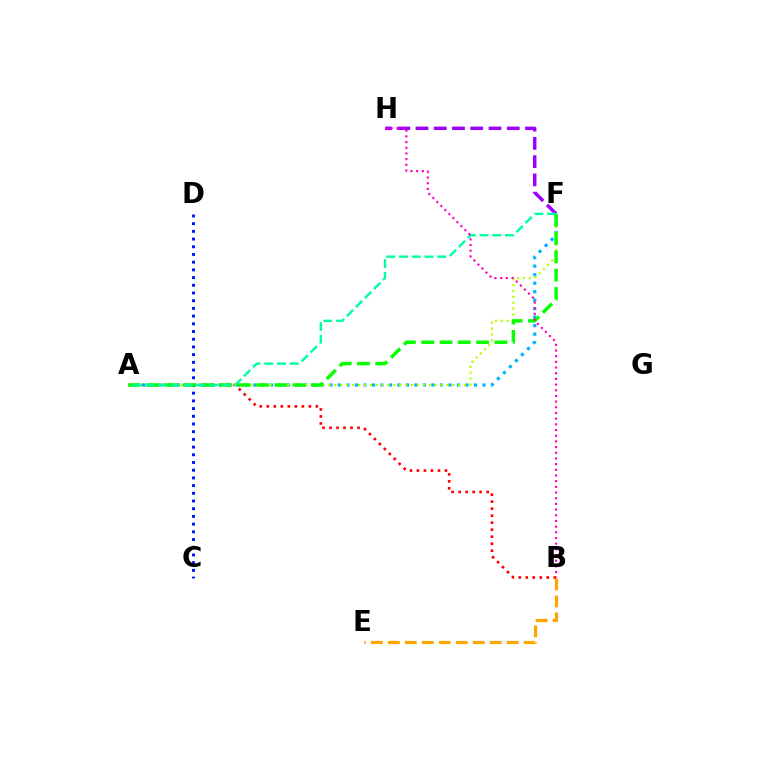{('A', 'B'): [{'color': '#ff0000', 'line_style': 'dotted', 'thickness': 1.9}], ('B', 'E'): [{'color': '#ffa500', 'line_style': 'dashed', 'thickness': 2.31}], ('A', 'F'): [{'color': '#00b5ff', 'line_style': 'dotted', 'thickness': 2.31}, {'color': '#b3ff00', 'line_style': 'dotted', 'thickness': 1.6}, {'color': '#08ff00', 'line_style': 'dashed', 'thickness': 2.49}, {'color': '#00ff9d', 'line_style': 'dashed', 'thickness': 1.73}], ('F', 'H'): [{'color': '#9b00ff', 'line_style': 'dashed', 'thickness': 2.48}], ('C', 'D'): [{'color': '#0010ff', 'line_style': 'dotted', 'thickness': 2.09}], ('B', 'H'): [{'color': '#ff00bd', 'line_style': 'dotted', 'thickness': 1.54}]}